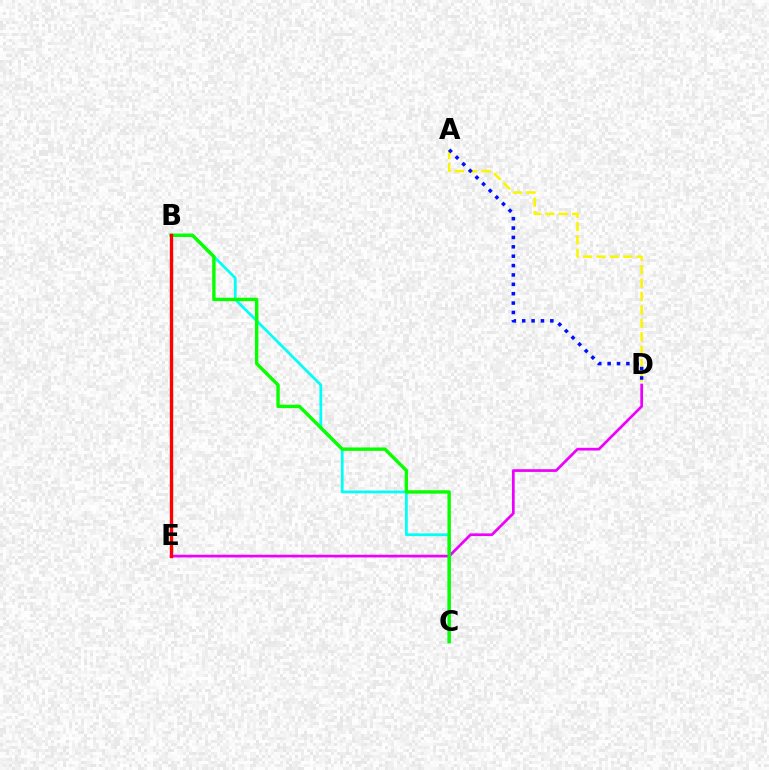{('B', 'C'): [{'color': '#00fff6', 'line_style': 'solid', 'thickness': 1.98}, {'color': '#08ff00', 'line_style': 'solid', 'thickness': 2.45}], ('D', 'E'): [{'color': '#ee00ff', 'line_style': 'solid', 'thickness': 1.95}], ('A', 'D'): [{'color': '#fcf500', 'line_style': 'dashed', 'thickness': 1.82}, {'color': '#0010ff', 'line_style': 'dotted', 'thickness': 2.55}], ('B', 'E'): [{'color': '#ff0000', 'line_style': 'solid', 'thickness': 2.42}]}